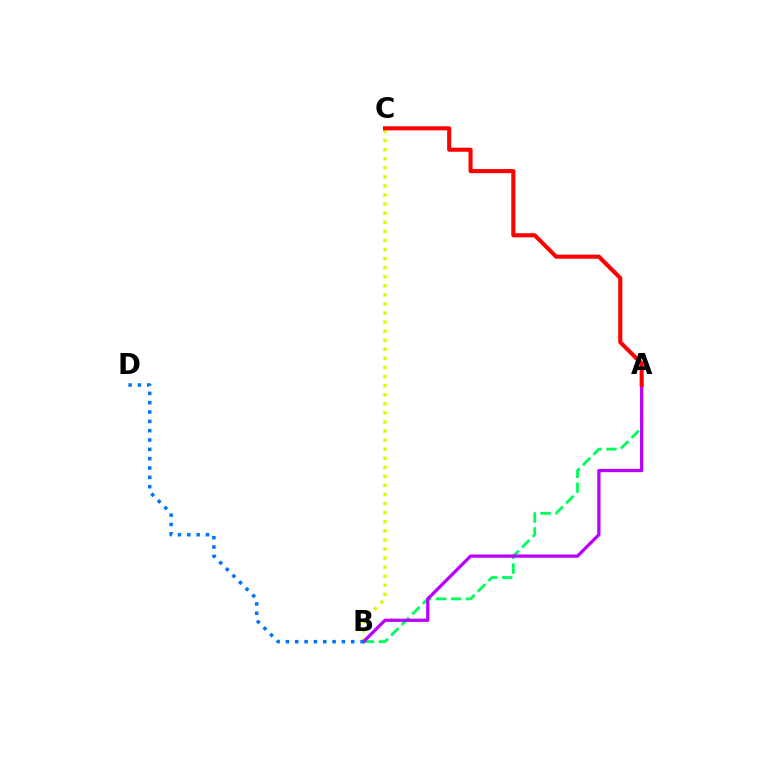{('A', 'B'): [{'color': '#00ff5c', 'line_style': 'dashed', 'thickness': 2.04}, {'color': '#b900ff', 'line_style': 'solid', 'thickness': 2.35}], ('B', 'C'): [{'color': '#d1ff00', 'line_style': 'dotted', 'thickness': 2.47}], ('B', 'D'): [{'color': '#0074ff', 'line_style': 'dotted', 'thickness': 2.54}], ('A', 'C'): [{'color': '#ff0000', 'line_style': 'solid', 'thickness': 2.94}]}